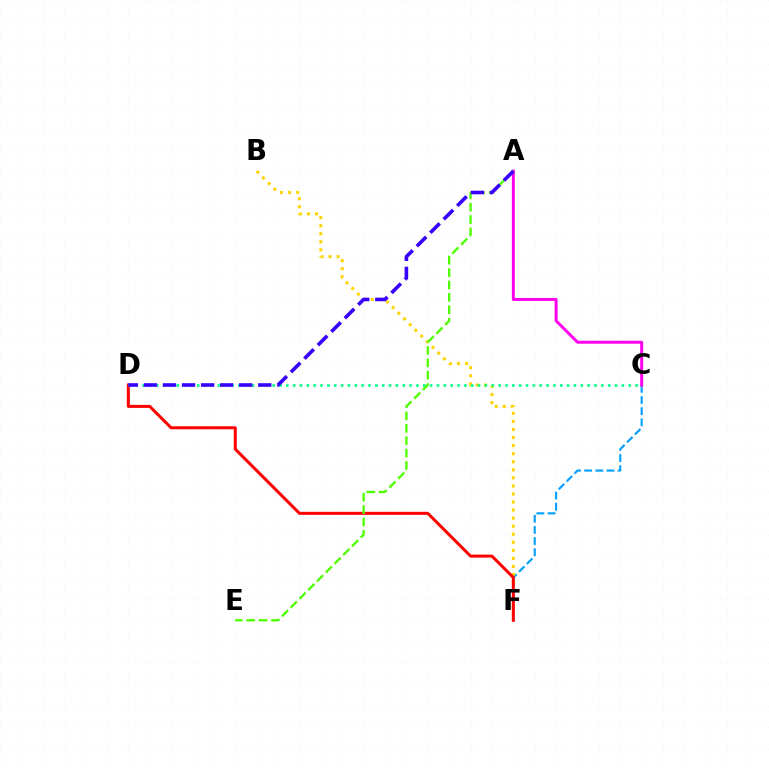{('C', 'F'): [{'color': '#009eff', 'line_style': 'dashed', 'thickness': 1.51}], ('B', 'F'): [{'color': '#ffd500', 'line_style': 'dotted', 'thickness': 2.19}], ('D', 'F'): [{'color': '#ff0000', 'line_style': 'solid', 'thickness': 2.17}], ('C', 'D'): [{'color': '#00ff86', 'line_style': 'dotted', 'thickness': 1.86}], ('A', 'C'): [{'color': '#ff00ed', 'line_style': 'solid', 'thickness': 2.13}], ('A', 'E'): [{'color': '#4fff00', 'line_style': 'dashed', 'thickness': 1.68}], ('A', 'D'): [{'color': '#3700ff', 'line_style': 'dashed', 'thickness': 2.59}]}